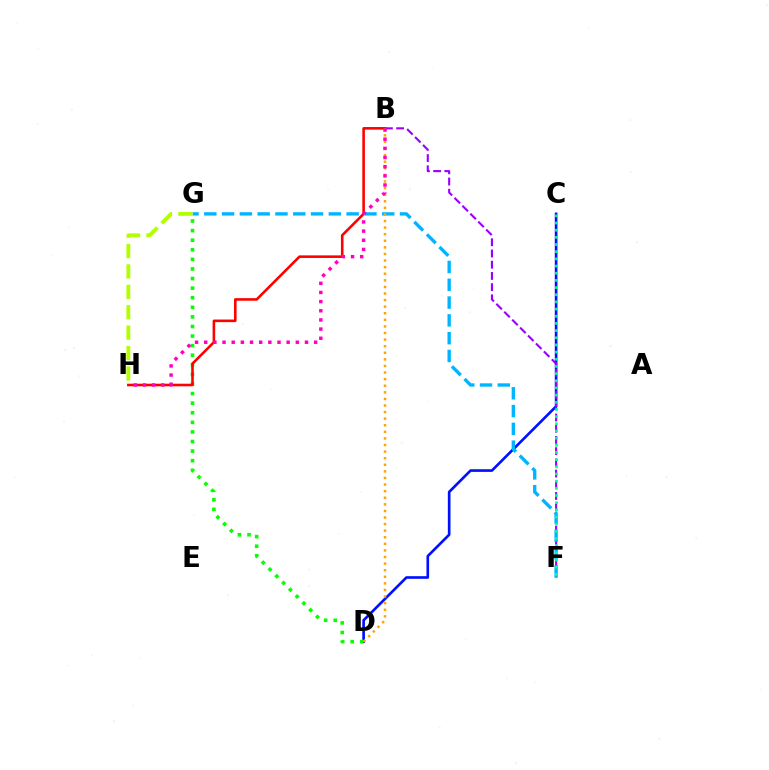{('C', 'D'): [{'color': '#0010ff', 'line_style': 'solid', 'thickness': 1.91}], ('D', 'G'): [{'color': '#08ff00', 'line_style': 'dotted', 'thickness': 2.6}], ('B', 'H'): [{'color': '#ff0000', 'line_style': 'solid', 'thickness': 1.86}, {'color': '#ff00bd', 'line_style': 'dotted', 'thickness': 2.49}], ('B', 'F'): [{'color': '#9b00ff', 'line_style': 'dashed', 'thickness': 1.52}], ('F', 'G'): [{'color': '#00b5ff', 'line_style': 'dashed', 'thickness': 2.42}], ('B', 'D'): [{'color': '#ffa500', 'line_style': 'dotted', 'thickness': 1.79}], ('C', 'F'): [{'color': '#00ff9d', 'line_style': 'dotted', 'thickness': 1.95}], ('G', 'H'): [{'color': '#b3ff00', 'line_style': 'dashed', 'thickness': 2.77}]}